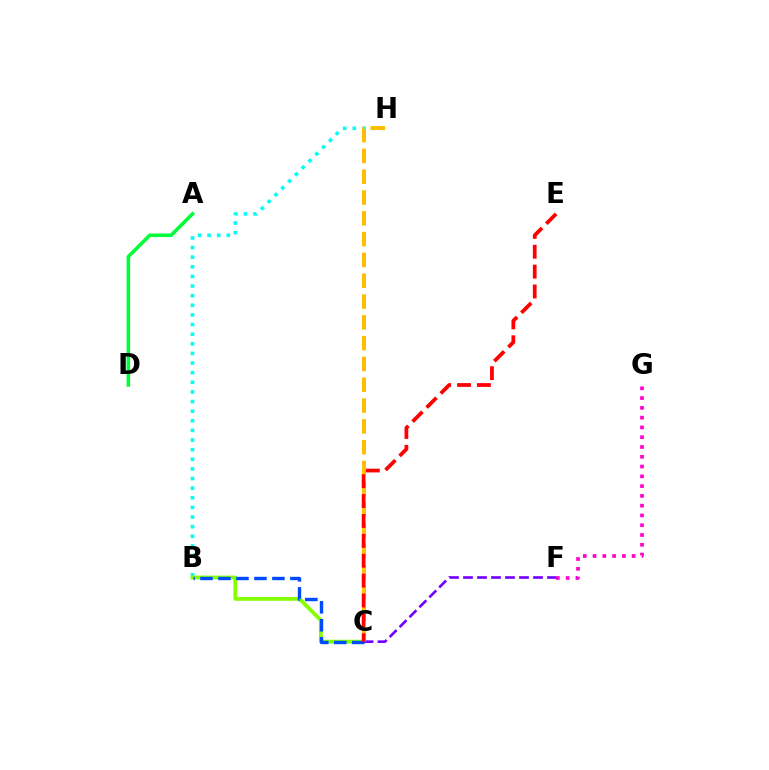{('B', 'H'): [{'color': '#00fff6', 'line_style': 'dotted', 'thickness': 2.61}], ('A', 'D'): [{'color': '#00ff39', 'line_style': 'solid', 'thickness': 2.56}], ('B', 'C'): [{'color': '#84ff00', 'line_style': 'solid', 'thickness': 2.73}, {'color': '#004bff', 'line_style': 'dashed', 'thickness': 2.44}], ('F', 'G'): [{'color': '#ff00cf', 'line_style': 'dotted', 'thickness': 2.66}], ('C', 'F'): [{'color': '#7200ff', 'line_style': 'dashed', 'thickness': 1.9}], ('C', 'H'): [{'color': '#ffbd00', 'line_style': 'dashed', 'thickness': 2.83}], ('C', 'E'): [{'color': '#ff0000', 'line_style': 'dashed', 'thickness': 2.7}]}